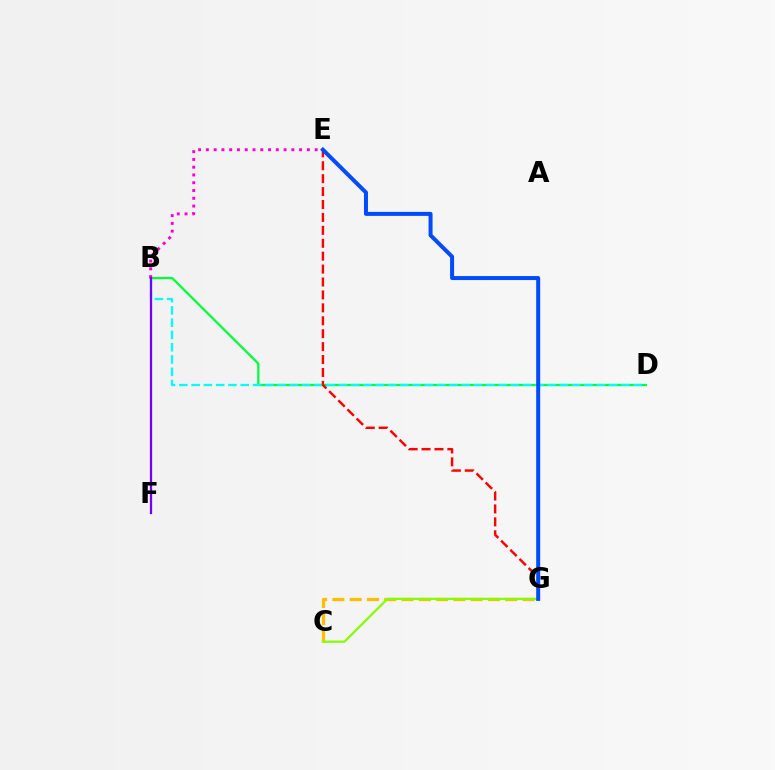{('B', 'D'): [{'color': '#00ff39', 'line_style': 'solid', 'thickness': 1.64}, {'color': '#00fff6', 'line_style': 'dashed', 'thickness': 1.67}], ('C', 'G'): [{'color': '#ffbd00', 'line_style': 'dashed', 'thickness': 2.35}, {'color': '#84ff00', 'line_style': 'solid', 'thickness': 1.62}], ('E', 'G'): [{'color': '#ff0000', 'line_style': 'dashed', 'thickness': 1.76}, {'color': '#004bff', 'line_style': 'solid', 'thickness': 2.88}], ('B', 'E'): [{'color': '#ff00cf', 'line_style': 'dotted', 'thickness': 2.11}], ('B', 'F'): [{'color': '#7200ff', 'line_style': 'solid', 'thickness': 1.62}]}